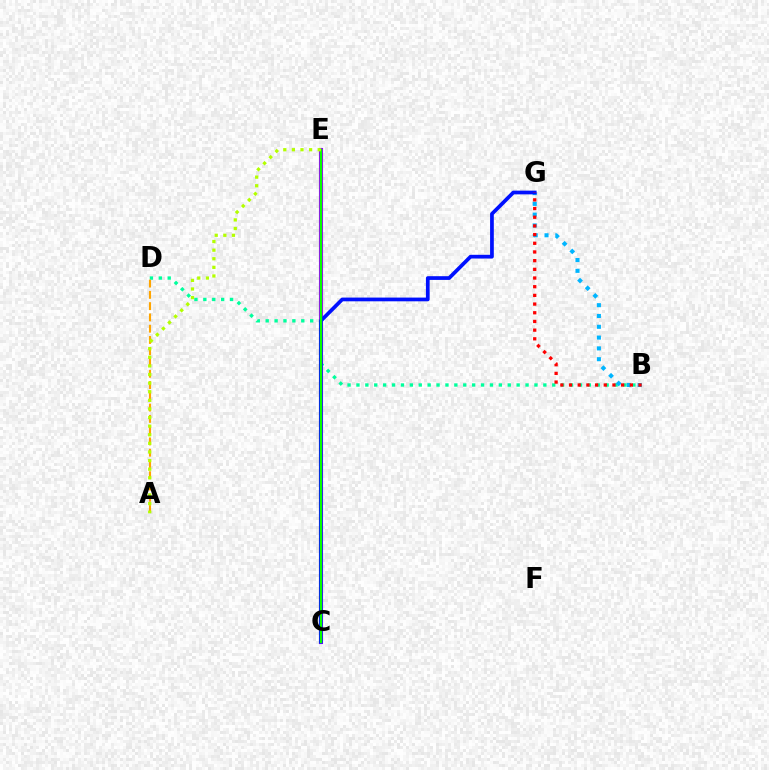{('B', 'D'): [{'color': '#00ff9d', 'line_style': 'dotted', 'thickness': 2.42}], ('A', 'D'): [{'color': '#ffa500', 'line_style': 'dashed', 'thickness': 1.53}], ('C', 'E'): [{'color': '#ff00bd', 'line_style': 'dashed', 'thickness': 1.78}, {'color': '#9b00ff', 'line_style': 'solid', 'thickness': 2.96}, {'color': '#08ff00', 'line_style': 'solid', 'thickness': 1.64}], ('B', 'G'): [{'color': '#00b5ff', 'line_style': 'dotted', 'thickness': 2.94}, {'color': '#ff0000', 'line_style': 'dotted', 'thickness': 2.36}], ('C', 'G'): [{'color': '#0010ff', 'line_style': 'solid', 'thickness': 2.68}], ('A', 'E'): [{'color': '#b3ff00', 'line_style': 'dotted', 'thickness': 2.34}]}